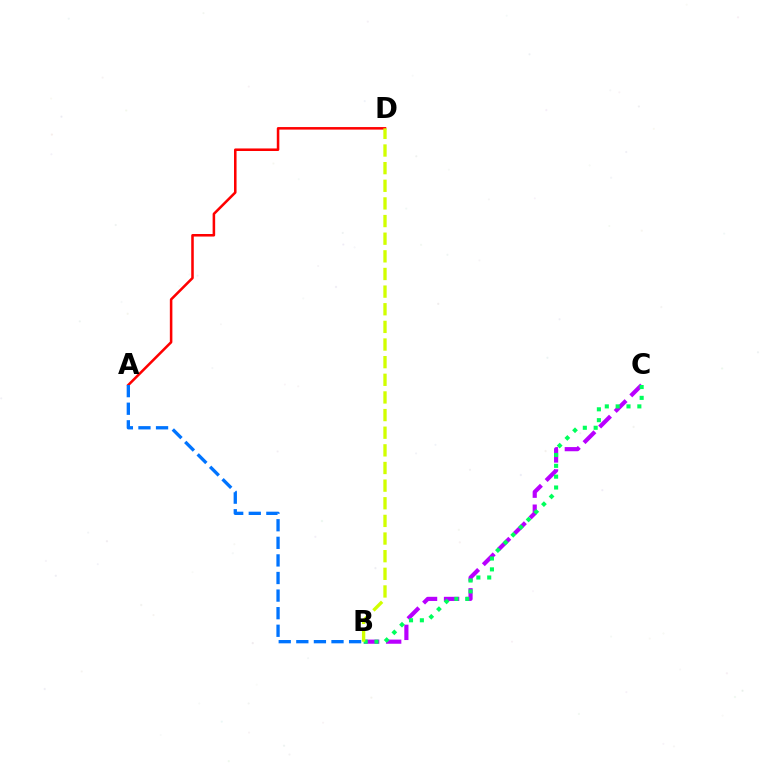{('B', 'C'): [{'color': '#b900ff', 'line_style': 'dashed', 'thickness': 2.99}, {'color': '#00ff5c', 'line_style': 'dotted', 'thickness': 2.95}], ('A', 'D'): [{'color': '#ff0000', 'line_style': 'solid', 'thickness': 1.83}], ('A', 'B'): [{'color': '#0074ff', 'line_style': 'dashed', 'thickness': 2.39}], ('B', 'D'): [{'color': '#d1ff00', 'line_style': 'dashed', 'thickness': 2.4}]}